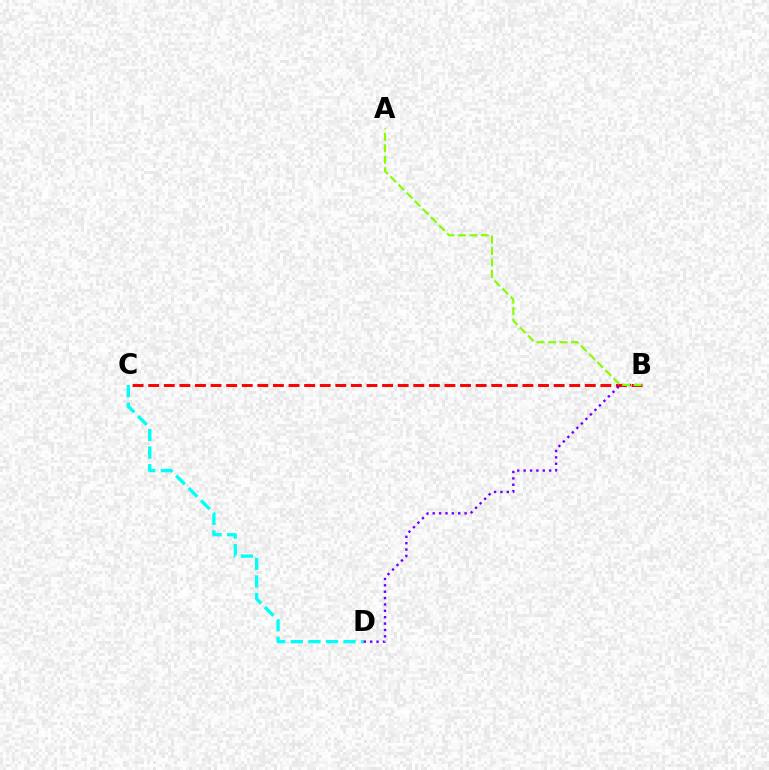{('C', 'D'): [{'color': '#00fff6', 'line_style': 'dashed', 'thickness': 2.39}], ('B', 'C'): [{'color': '#ff0000', 'line_style': 'dashed', 'thickness': 2.12}], ('B', 'D'): [{'color': '#7200ff', 'line_style': 'dotted', 'thickness': 1.73}], ('A', 'B'): [{'color': '#84ff00', 'line_style': 'dashed', 'thickness': 1.56}]}